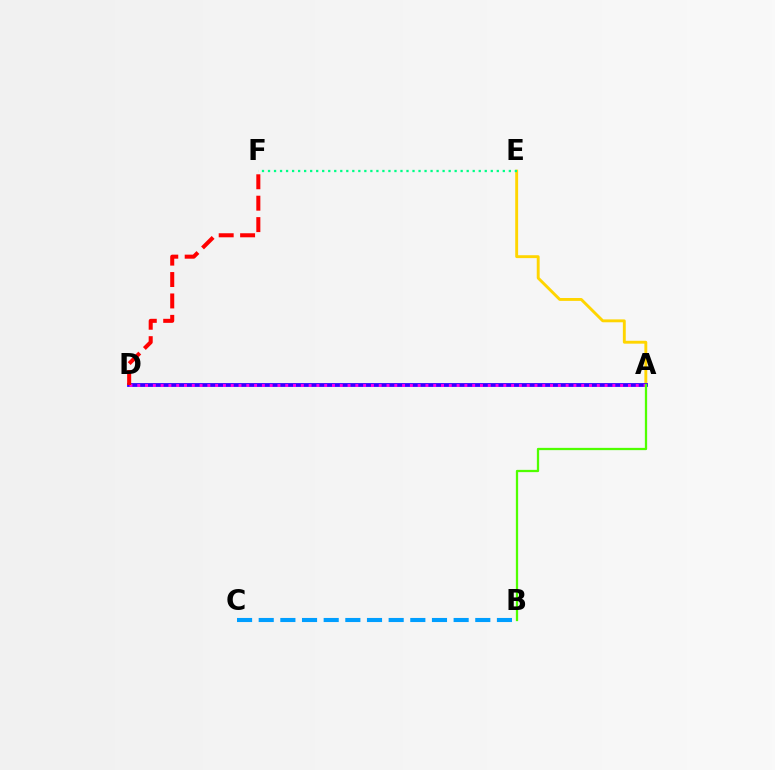{('B', 'C'): [{'color': '#009eff', 'line_style': 'dashed', 'thickness': 2.94}], ('A', 'E'): [{'color': '#ffd500', 'line_style': 'solid', 'thickness': 2.08}], ('A', 'D'): [{'color': '#3700ff', 'line_style': 'solid', 'thickness': 2.74}, {'color': '#ff00ed', 'line_style': 'dotted', 'thickness': 2.12}], ('E', 'F'): [{'color': '#00ff86', 'line_style': 'dotted', 'thickness': 1.64}], ('A', 'B'): [{'color': '#4fff00', 'line_style': 'solid', 'thickness': 1.64}], ('D', 'F'): [{'color': '#ff0000', 'line_style': 'dashed', 'thickness': 2.91}]}